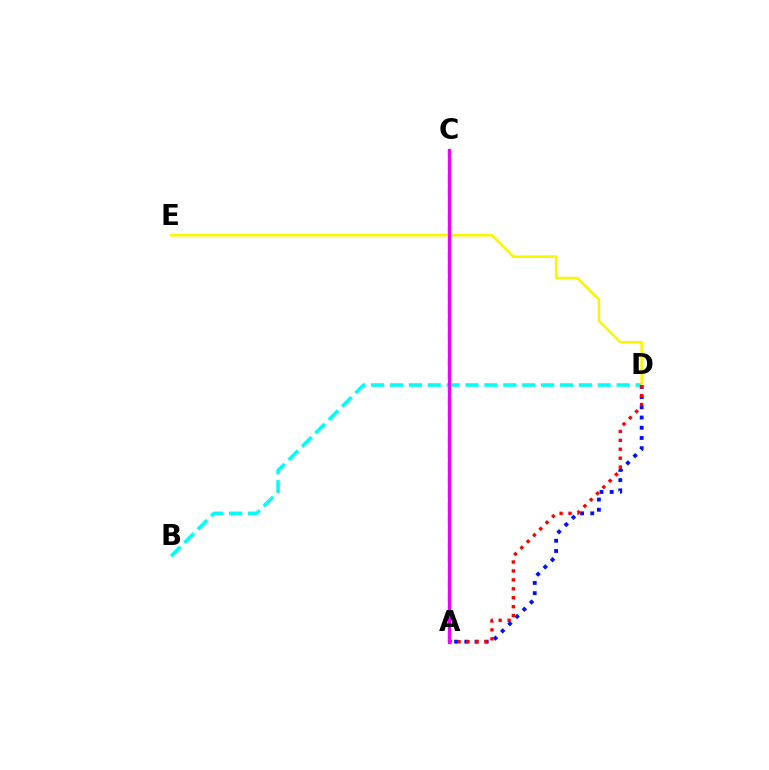{('A', 'C'): [{'color': '#08ff00', 'line_style': 'dashed', 'thickness': 1.78}, {'color': '#ee00ff', 'line_style': 'solid', 'thickness': 2.29}], ('A', 'D'): [{'color': '#0010ff', 'line_style': 'dotted', 'thickness': 2.77}, {'color': '#ff0000', 'line_style': 'dotted', 'thickness': 2.43}], ('B', 'D'): [{'color': '#00fff6', 'line_style': 'dashed', 'thickness': 2.57}], ('D', 'E'): [{'color': '#fcf500', 'line_style': 'solid', 'thickness': 1.84}]}